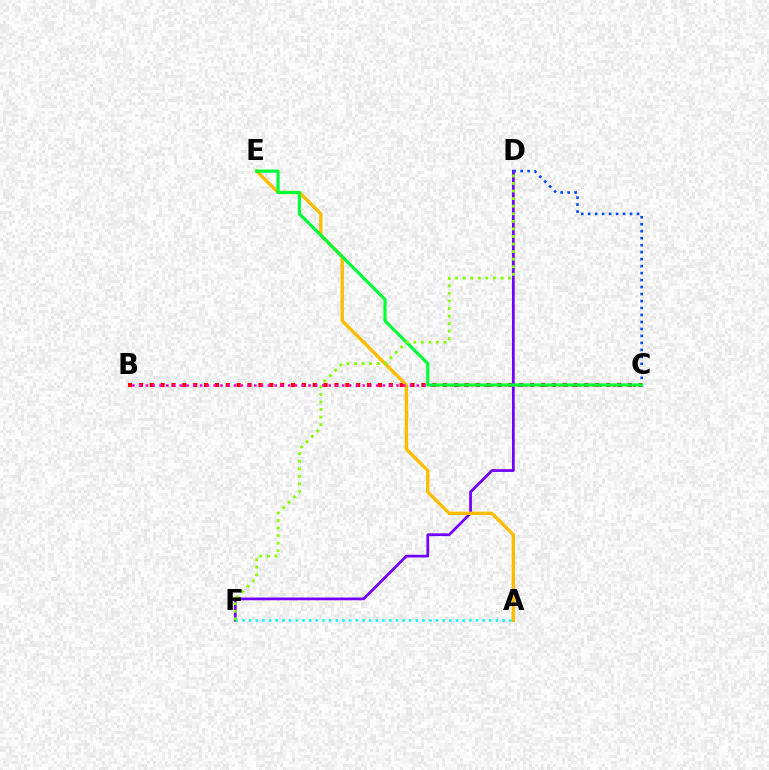{('D', 'F'): [{'color': '#7200ff', 'line_style': 'solid', 'thickness': 1.98}, {'color': '#84ff00', 'line_style': 'dotted', 'thickness': 2.06}], ('C', 'D'): [{'color': '#004bff', 'line_style': 'dotted', 'thickness': 1.9}], ('A', 'F'): [{'color': '#00fff6', 'line_style': 'dotted', 'thickness': 1.81}], ('B', 'C'): [{'color': '#ff0000', 'line_style': 'dotted', 'thickness': 2.95}, {'color': '#ff00cf', 'line_style': 'dotted', 'thickness': 1.84}], ('A', 'E'): [{'color': '#ffbd00', 'line_style': 'solid', 'thickness': 2.43}], ('C', 'E'): [{'color': '#00ff39', 'line_style': 'solid', 'thickness': 2.29}]}